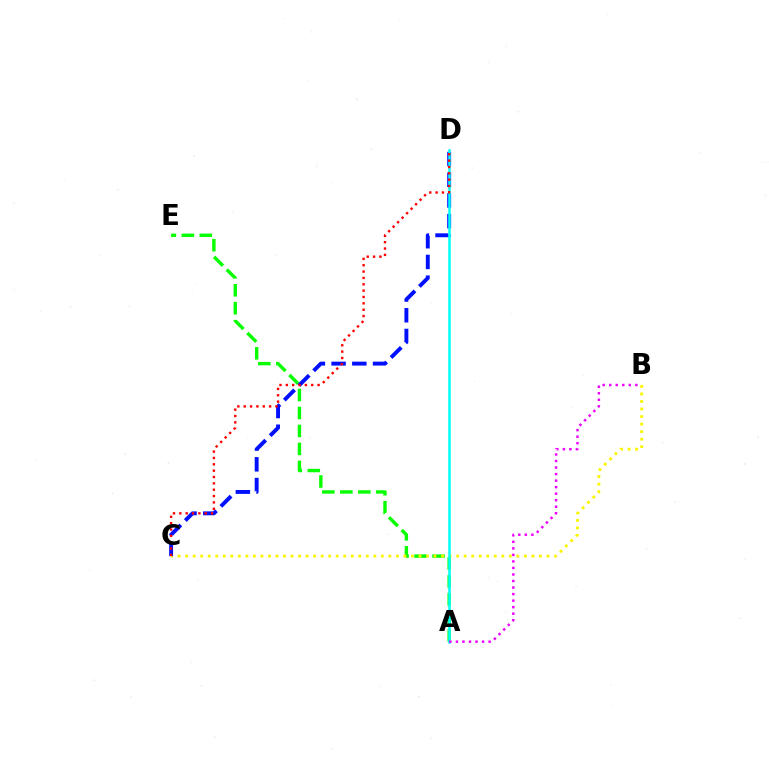{('A', 'E'): [{'color': '#08ff00', 'line_style': 'dashed', 'thickness': 2.44}], ('B', 'C'): [{'color': '#fcf500', 'line_style': 'dotted', 'thickness': 2.05}], ('C', 'D'): [{'color': '#0010ff', 'line_style': 'dashed', 'thickness': 2.82}, {'color': '#ff0000', 'line_style': 'dotted', 'thickness': 1.73}], ('A', 'D'): [{'color': '#00fff6', 'line_style': 'solid', 'thickness': 1.81}], ('A', 'B'): [{'color': '#ee00ff', 'line_style': 'dotted', 'thickness': 1.77}]}